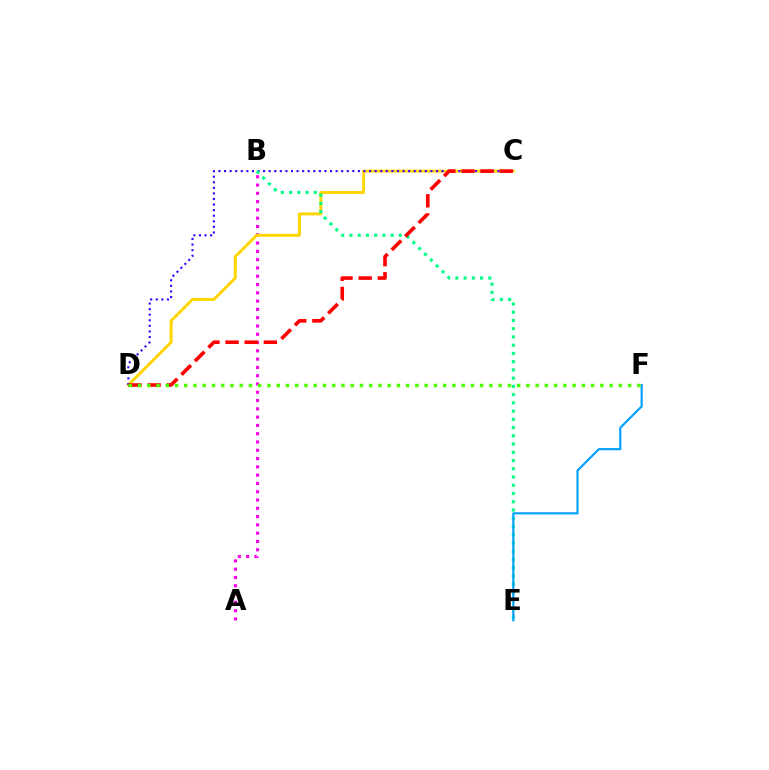{('A', 'B'): [{'color': '#ff00ed', 'line_style': 'dotted', 'thickness': 2.25}], ('C', 'D'): [{'color': '#ffd500', 'line_style': 'solid', 'thickness': 2.11}, {'color': '#3700ff', 'line_style': 'dotted', 'thickness': 1.52}, {'color': '#ff0000', 'line_style': 'dashed', 'thickness': 2.6}], ('B', 'E'): [{'color': '#00ff86', 'line_style': 'dotted', 'thickness': 2.24}], ('E', 'F'): [{'color': '#009eff', 'line_style': 'solid', 'thickness': 1.55}], ('D', 'F'): [{'color': '#4fff00', 'line_style': 'dotted', 'thickness': 2.51}]}